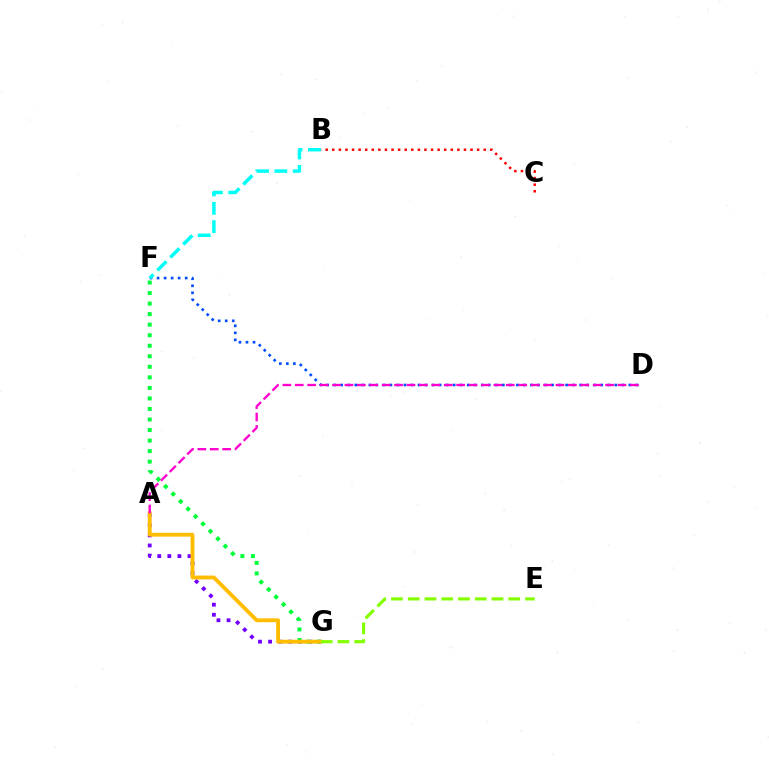{('A', 'G'): [{'color': '#7200ff', 'line_style': 'dotted', 'thickness': 2.74}, {'color': '#ffbd00', 'line_style': 'solid', 'thickness': 2.77}], ('B', 'C'): [{'color': '#ff0000', 'line_style': 'dotted', 'thickness': 1.79}], ('D', 'F'): [{'color': '#004bff', 'line_style': 'dotted', 'thickness': 1.91}], ('F', 'G'): [{'color': '#00ff39', 'line_style': 'dotted', 'thickness': 2.86}], ('E', 'G'): [{'color': '#84ff00', 'line_style': 'dashed', 'thickness': 2.28}], ('A', 'D'): [{'color': '#ff00cf', 'line_style': 'dashed', 'thickness': 1.69}], ('B', 'F'): [{'color': '#00fff6', 'line_style': 'dashed', 'thickness': 2.49}]}